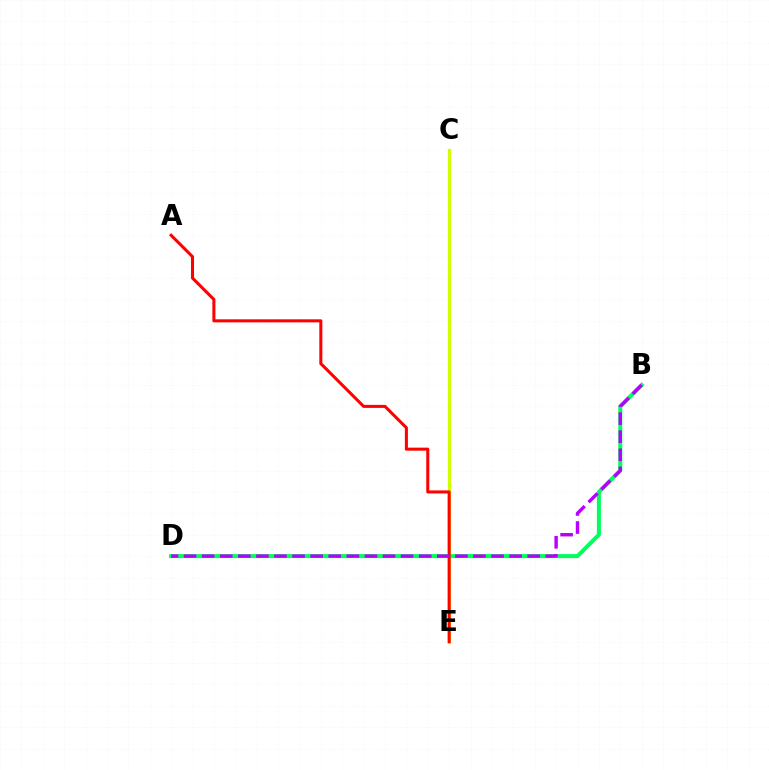{('C', 'E'): [{'color': '#0074ff', 'line_style': 'dashed', 'thickness': 1.98}, {'color': '#d1ff00', 'line_style': 'solid', 'thickness': 2.33}], ('B', 'D'): [{'color': '#00ff5c', 'line_style': 'solid', 'thickness': 2.9}, {'color': '#b900ff', 'line_style': 'dashed', 'thickness': 2.46}], ('A', 'E'): [{'color': '#ff0000', 'line_style': 'solid', 'thickness': 2.19}]}